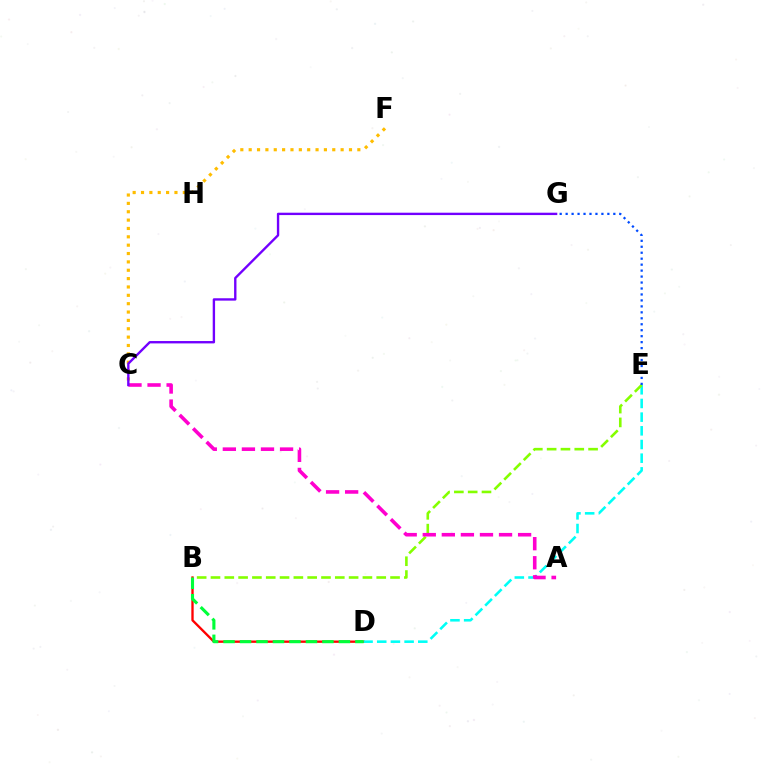{('C', 'F'): [{'color': '#ffbd00', 'line_style': 'dotted', 'thickness': 2.27}], ('B', 'D'): [{'color': '#ff0000', 'line_style': 'solid', 'thickness': 1.68}, {'color': '#00ff39', 'line_style': 'dashed', 'thickness': 2.24}], ('D', 'E'): [{'color': '#00fff6', 'line_style': 'dashed', 'thickness': 1.86}], ('B', 'E'): [{'color': '#84ff00', 'line_style': 'dashed', 'thickness': 1.88}], ('A', 'C'): [{'color': '#ff00cf', 'line_style': 'dashed', 'thickness': 2.59}], ('C', 'G'): [{'color': '#7200ff', 'line_style': 'solid', 'thickness': 1.71}], ('E', 'G'): [{'color': '#004bff', 'line_style': 'dotted', 'thickness': 1.62}]}